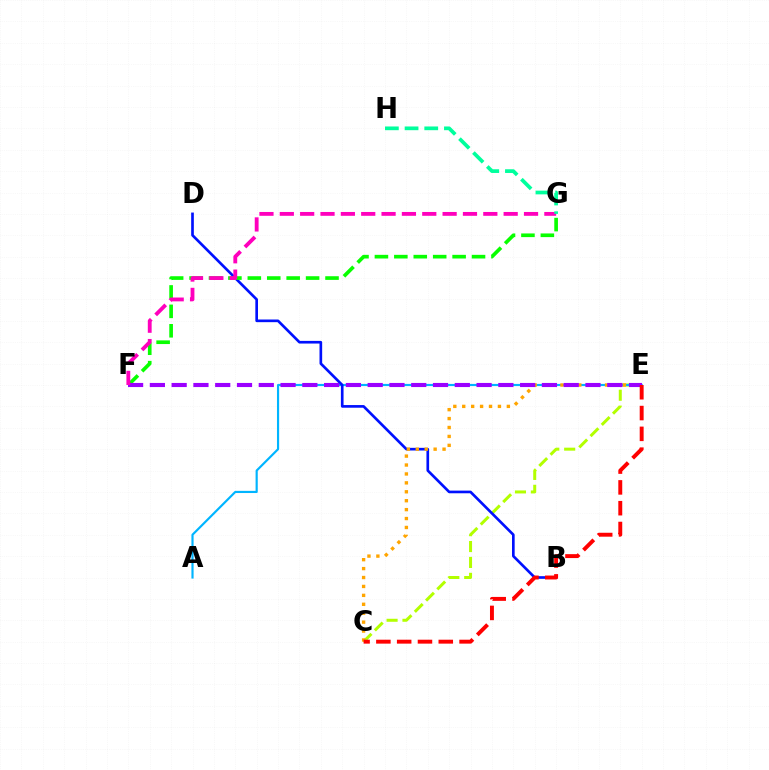{('C', 'E'): [{'color': '#b3ff00', 'line_style': 'dashed', 'thickness': 2.16}, {'color': '#ffa500', 'line_style': 'dotted', 'thickness': 2.42}, {'color': '#ff0000', 'line_style': 'dashed', 'thickness': 2.83}], ('A', 'E'): [{'color': '#00b5ff', 'line_style': 'solid', 'thickness': 1.56}], ('B', 'D'): [{'color': '#0010ff', 'line_style': 'solid', 'thickness': 1.92}], ('F', 'G'): [{'color': '#08ff00', 'line_style': 'dashed', 'thickness': 2.64}, {'color': '#ff00bd', 'line_style': 'dashed', 'thickness': 2.76}], ('E', 'F'): [{'color': '#9b00ff', 'line_style': 'dashed', 'thickness': 2.96}], ('G', 'H'): [{'color': '#00ff9d', 'line_style': 'dashed', 'thickness': 2.67}]}